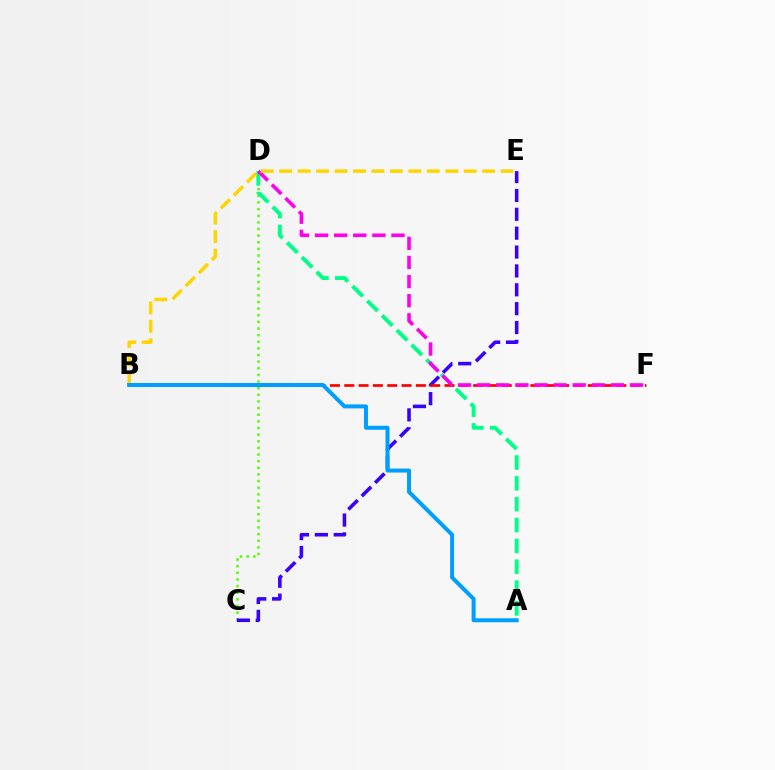{('C', 'D'): [{'color': '#4fff00', 'line_style': 'dotted', 'thickness': 1.8}], ('C', 'E'): [{'color': '#3700ff', 'line_style': 'dashed', 'thickness': 2.56}], ('A', 'D'): [{'color': '#00ff86', 'line_style': 'dashed', 'thickness': 2.83}], ('B', 'F'): [{'color': '#ff0000', 'line_style': 'dashed', 'thickness': 1.95}], ('D', 'F'): [{'color': '#ff00ed', 'line_style': 'dashed', 'thickness': 2.6}], ('B', 'E'): [{'color': '#ffd500', 'line_style': 'dashed', 'thickness': 2.51}], ('A', 'B'): [{'color': '#009eff', 'line_style': 'solid', 'thickness': 2.88}]}